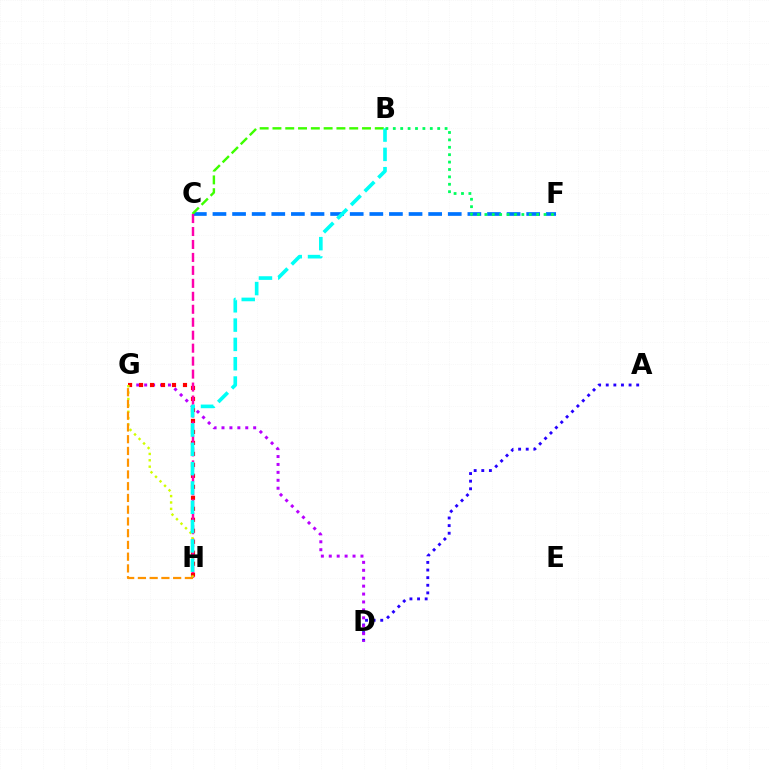{('C', 'F'): [{'color': '#0074ff', 'line_style': 'dashed', 'thickness': 2.66}], ('A', 'D'): [{'color': '#2500ff', 'line_style': 'dotted', 'thickness': 2.07}], ('D', 'G'): [{'color': '#b900ff', 'line_style': 'dotted', 'thickness': 2.15}], ('G', 'H'): [{'color': '#ff0000', 'line_style': 'dotted', 'thickness': 2.98}, {'color': '#d1ff00', 'line_style': 'dotted', 'thickness': 1.73}, {'color': '#ff9400', 'line_style': 'dashed', 'thickness': 1.6}], ('B', 'C'): [{'color': '#3dff00', 'line_style': 'dashed', 'thickness': 1.74}], ('C', 'H'): [{'color': '#ff00ac', 'line_style': 'dashed', 'thickness': 1.76}], ('B', 'H'): [{'color': '#00fff6', 'line_style': 'dashed', 'thickness': 2.62}], ('B', 'F'): [{'color': '#00ff5c', 'line_style': 'dotted', 'thickness': 2.01}]}